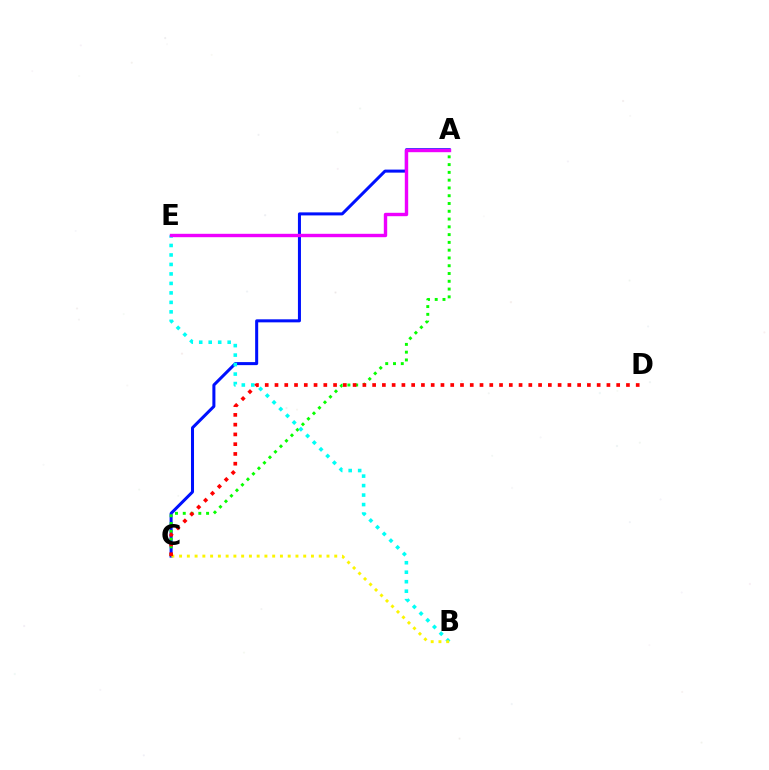{('A', 'C'): [{'color': '#0010ff', 'line_style': 'solid', 'thickness': 2.18}, {'color': '#08ff00', 'line_style': 'dotted', 'thickness': 2.11}], ('B', 'E'): [{'color': '#00fff6', 'line_style': 'dotted', 'thickness': 2.58}], ('A', 'E'): [{'color': '#ee00ff', 'line_style': 'solid', 'thickness': 2.44}], ('B', 'C'): [{'color': '#fcf500', 'line_style': 'dotted', 'thickness': 2.11}], ('C', 'D'): [{'color': '#ff0000', 'line_style': 'dotted', 'thickness': 2.65}]}